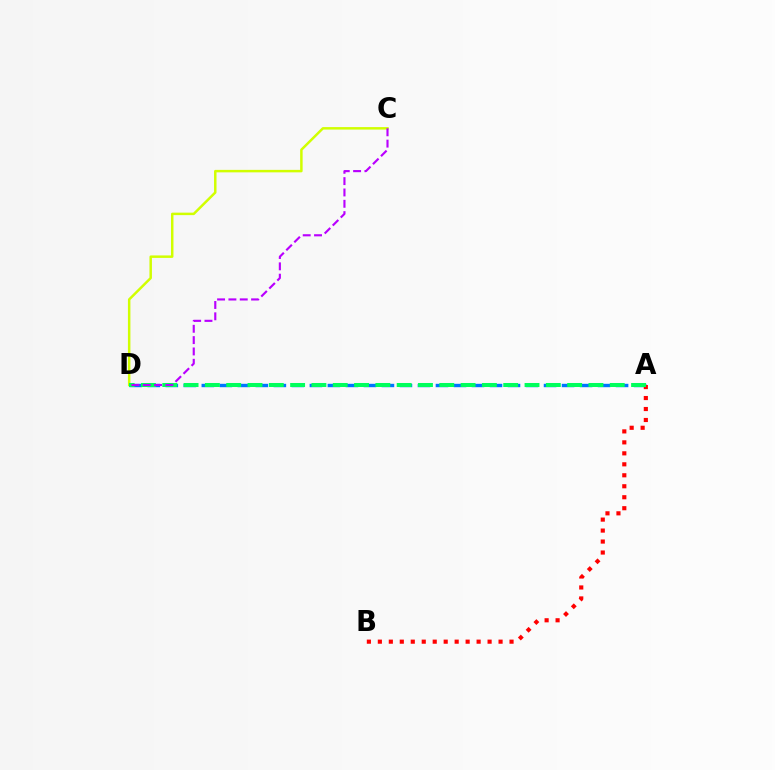{('A', 'D'): [{'color': '#0074ff', 'line_style': 'dashed', 'thickness': 2.45}, {'color': '#00ff5c', 'line_style': 'dashed', 'thickness': 2.89}], ('C', 'D'): [{'color': '#d1ff00', 'line_style': 'solid', 'thickness': 1.78}, {'color': '#b900ff', 'line_style': 'dashed', 'thickness': 1.54}], ('A', 'B'): [{'color': '#ff0000', 'line_style': 'dotted', 'thickness': 2.98}]}